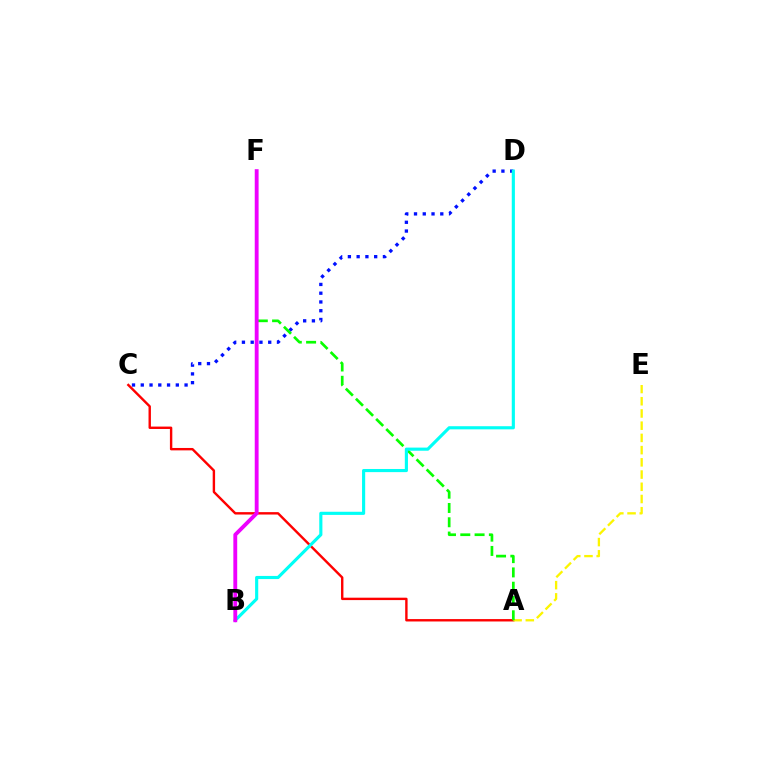{('C', 'D'): [{'color': '#0010ff', 'line_style': 'dotted', 'thickness': 2.38}], ('A', 'C'): [{'color': '#ff0000', 'line_style': 'solid', 'thickness': 1.73}], ('A', 'E'): [{'color': '#fcf500', 'line_style': 'dashed', 'thickness': 1.66}], ('A', 'F'): [{'color': '#08ff00', 'line_style': 'dashed', 'thickness': 1.94}], ('B', 'D'): [{'color': '#00fff6', 'line_style': 'solid', 'thickness': 2.26}], ('B', 'F'): [{'color': '#ee00ff', 'line_style': 'solid', 'thickness': 2.77}]}